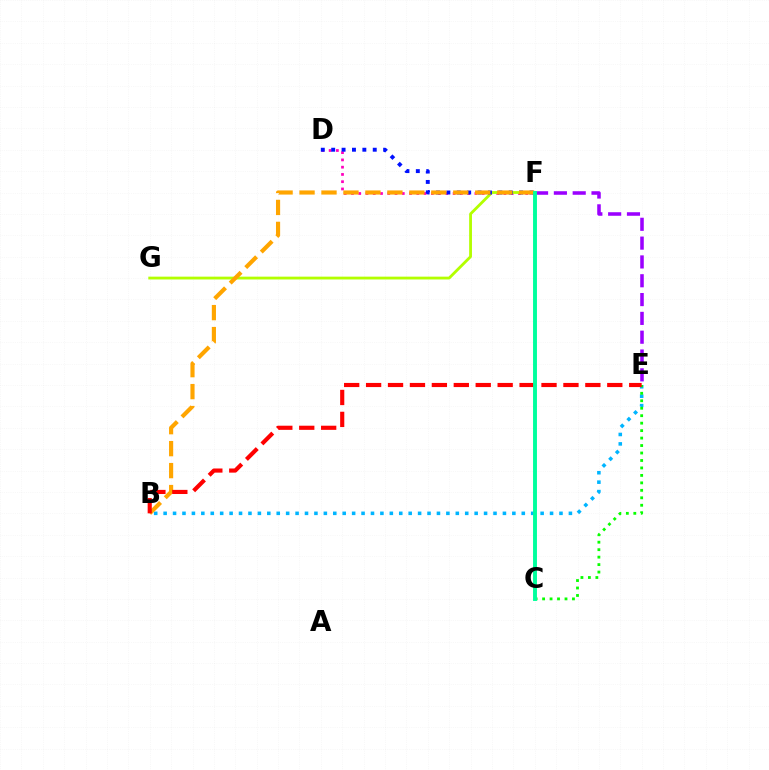{('B', 'E'): [{'color': '#00b5ff', 'line_style': 'dotted', 'thickness': 2.56}, {'color': '#ff0000', 'line_style': 'dashed', 'thickness': 2.98}], ('D', 'F'): [{'color': '#ff00bd', 'line_style': 'dotted', 'thickness': 1.97}, {'color': '#0010ff', 'line_style': 'dotted', 'thickness': 2.82}], ('C', 'E'): [{'color': '#08ff00', 'line_style': 'dotted', 'thickness': 2.03}], ('F', 'G'): [{'color': '#b3ff00', 'line_style': 'solid', 'thickness': 2.03}], ('B', 'F'): [{'color': '#ffa500', 'line_style': 'dashed', 'thickness': 2.98}], ('E', 'F'): [{'color': '#9b00ff', 'line_style': 'dashed', 'thickness': 2.56}], ('C', 'F'): [{'color': '#00ff9d', 'line_style': 'solid', 'thickness': 2.81}]}